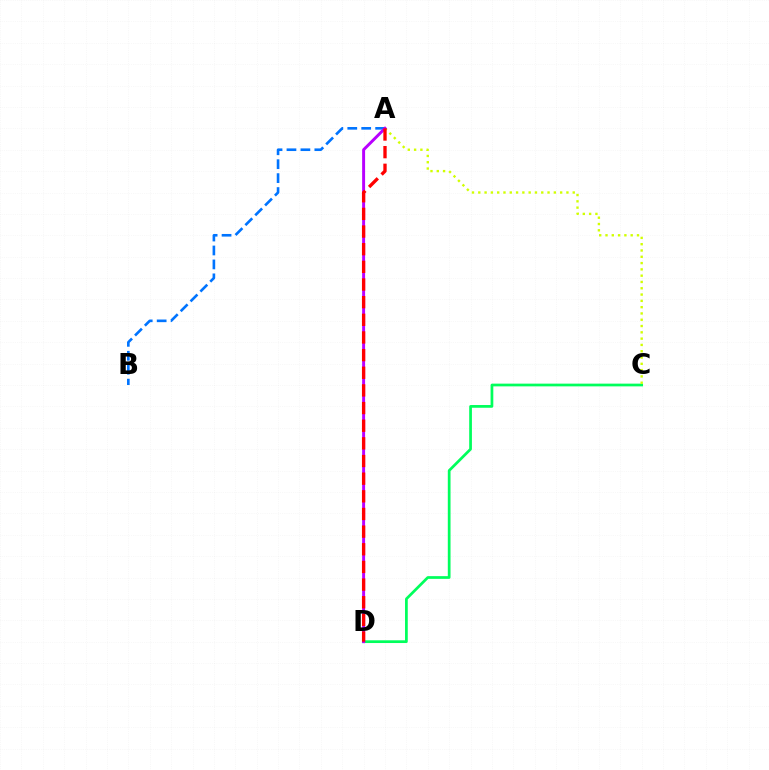{('C', 'D'): [{'color': '#00ff5c', 'line_style': 'solid', 'thickness': 1.96}], ('A', 'C'): [{'color': '#d1ff00', 'line_style': 'dotted', 'thickness': 1.71}], ('A', 'B'): [{'color': '#0074ff', 'line_style': 'dashed', 'thickness': 1.89}], ('A', 'D'): [{'color': '#b900ff', 'line_style': 'solid', 'thickness': 2.12}, {'color': '#ff0000', 'line_style': 'dashed', 'thickness': 2.4}]}